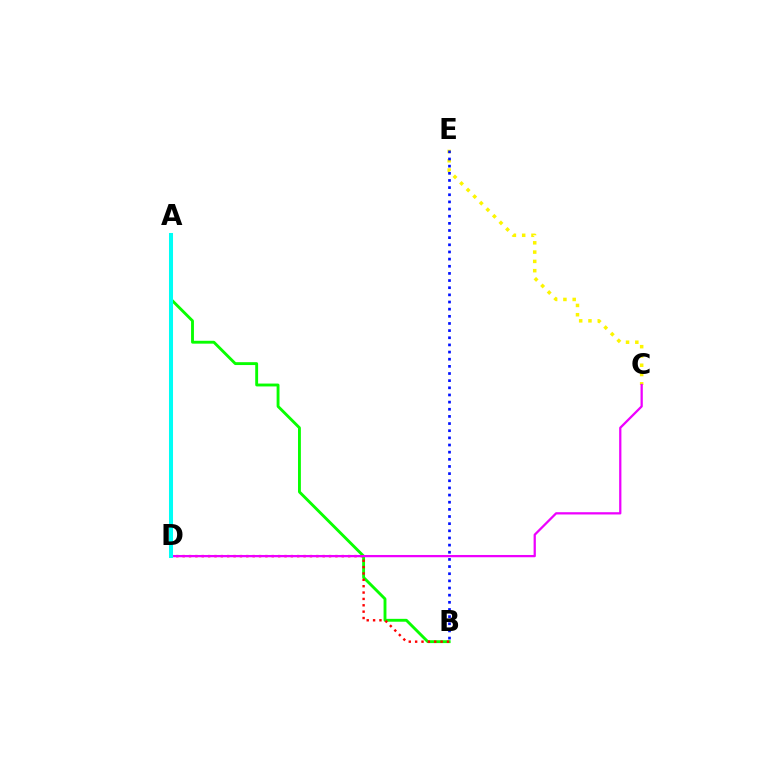{('A', 'B'): [{'color': '#08ff00', 'line_style': 'solid', 'thickness': 2.07}], ('B', 'D'): [{'color': '#ff0000', 'line_style': 'dotted', 'thickness': 1.73}], ('C', 'E'): [{'color': '#fcf500', 'line_style': 'dotted', 'thickness': 2.52}], ('C', 'D'): [{'color': '#ee00ff', 'line_style': 'solid', 'thickness': 1.63}], ('B', 'E'): [{'color': '#0010ff', 'line_style': 'dotted', 'thickness': 1.94}], ('A', 'D'): [{'color': '#00fff6', 'line_style': 'solid', 'thickness': 2.9}]}